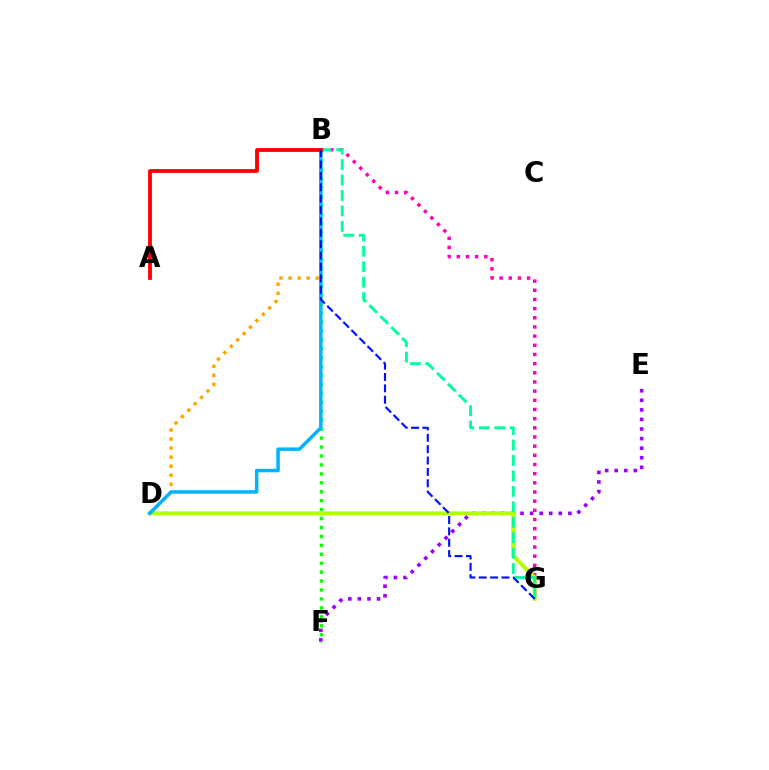{('B', 'F'): [{'color': '#08ff00', 'line_style': 'dotted', 'thickness': 2.43}], ('B', 'G'): [{'color': '#ff00bd', 'line_style': 'dotted', 'thickness': 2.49}, {'color': '#00ff9d', 'line_style': 'dashed', 'thickness': 2.1}, {'color': '#0010ff', 'line_style': 'dashed', 'thickness': 1.55}], ('E', 'F'): [{'color': '#9b00ff', 'line_style': 'dotted', 'thickness': 2.6}], ('D', 'G'): [{'color': '#b3ff00', 'line_style': 'solid', 'thickness': 2.82}], ('B', 'D'): [{'color': '#ffa500', 'line_style': 'dotted', 'thickness': 2.46}, {'color': '#00b5ff', 'line_style': 'solid', 'thickness': 2.51}], ('A', 'B'): [{'color': '#ff0000', 'line_style': 'solid', 'thickness': 2.75}]}